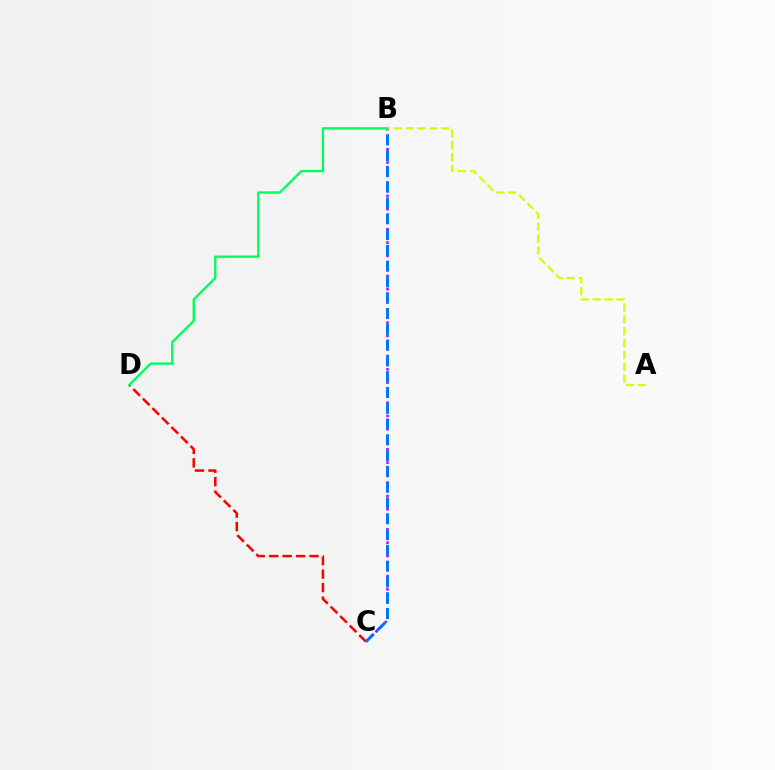{('B', 'C'): [{'color': '#b900ff', 'line_style': 'dotted', 'thickness': 1.81}, {'color': '#0074ff', 'line_style': 'dashed', 'thickness': 2.15}], ('C', 'D'): [{'color': '#ff0000', 'line_style': 'dashed', 'thickness': 1.83}], ('B', 'D'): [{'color': '#00ff5c', 'line_style': 'solid', 'thickness': 1.71}], ('A', 'B'): [{'color': '#d1ff00', 'line_style': 'dashed', 'thickness': 1.61}]}